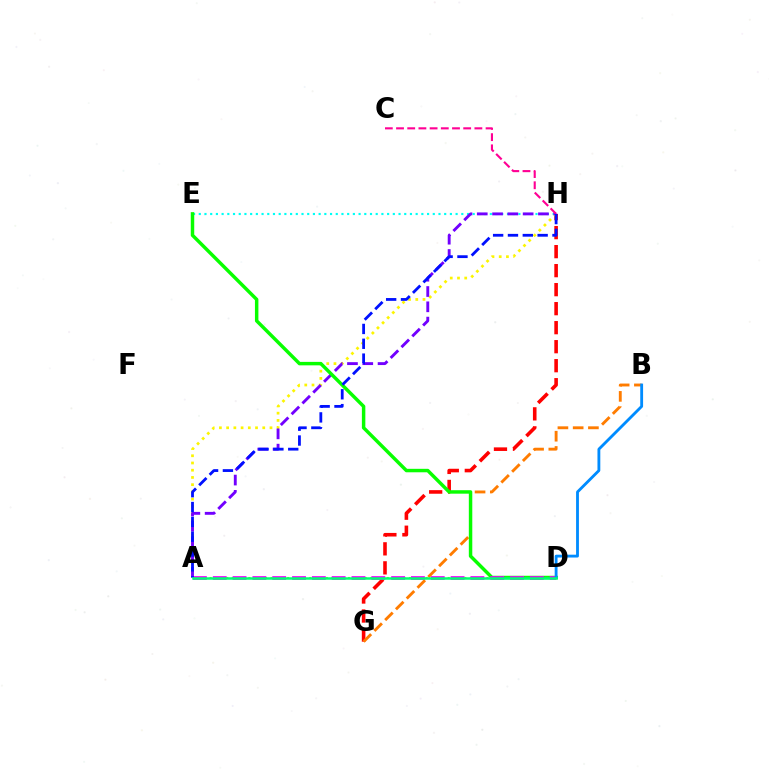{('G', 'H'): [{'color': '#ff0000', 'line_style': 'dashed', 'thickness': 2.58}], ('E', 'H'): [{'color': '#00fff6', 'line_style': 'dotted', 'thickness': 1.55}], ('A', 'H'): [{'color': '#fcf500', 'line_style': 'dotted', 'thickness': 1.96}, {'color': '#7200ff', 'line_style': 'dashed', 'thickness': 2.08}, {'color': '#0010ff', 'line_style': 'dashed', 'thickness': 2.02}], ('C', 'H'): [{'color': '#ff0094', 'line_style': 'dashed', 'thickness': 1.52}], ('A', 'D'): [{'color': '#84ff00', 'line_style': 'dotted', 'thickness': 1.5}, {'color': '#ee00ff', 'line_style': 'dashed', 'thickness': 2.69}, {'color': '#00ff74', 'line_style': 'solid', 'thickness': 1.8}], ('B', 'G'): [{'color': '#ff7c00', 'line_style': 'dashed', 'thickness': 2.07}], ('D', 'E'): [{'color': '#08ff00', 'line_style': 'solid', 'thickness': 2.49}], ('B', 'D'): [{'color': '#008cff', 'line_style': 'solid', 'thickness': 2.04}]}